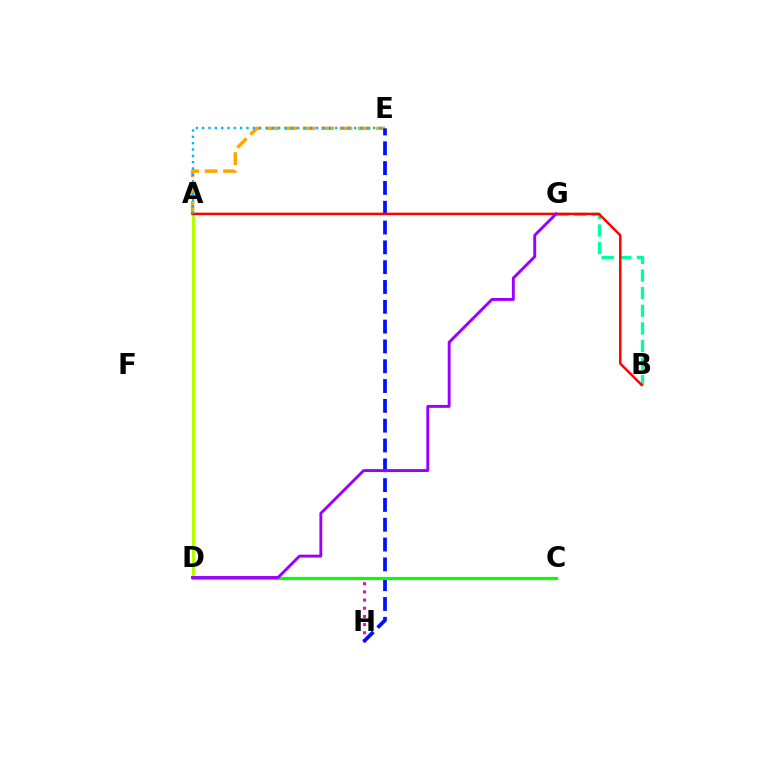{('D', 'H'): [{'color': '#ff00bd', 'line_style': 'dotted', 'thickness': 2.22}], ('A', 'D'): [{'color': '#b3ff00', 'line_style': 'solid', 'thickness': 2.13}], ('B', 'G'): [{'color': '#00ff9d', 'line_style': 'dashed', 'thickness': 2.39}], ('A', 'E'): [{'color': '#ffa500', 'line_style': 'dashed', 'thickness': 2.49}, {'color': '#00b5ff', 'line_style': 'dotted', 'thickness': 1.72}], ('E', 'H'): [{'color': '#0010ff', 'line_style': 'dashed', 'thickness': 2.69}], ('A', 'B'): [{'color': '#ff0000', 'line_style': 'solid', 'thickness': 1.78}], ('C', 'D'): [{'color': '#08ff00', 'line_style': 'solid', 'thickness': 2.28}], ('D', 'G'): [{'color': '#9b00ff', 'line_style': 'solid', 'thickness': 2.1}]}